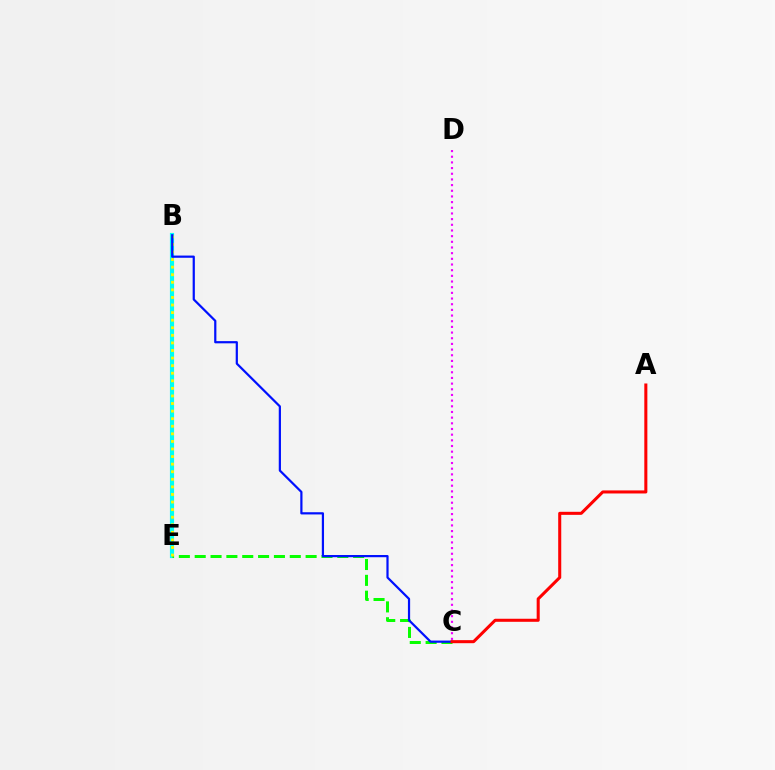{('B', 'E'): [{'color': '#00fff6', 'line_style': 'solid', 'thickness': 2.99}, {'color': '#fcf500', 'line_style': 'dotted', 'thickness': 2.06}], ('C', 'E'): [{'color': '#08ff00', 'line_style': 'dashed', 'thickness': 2.15}], ('C', 'D'): [{'color': '#ee00ff', 'line_style': 'dotted', 'thickness': 1.54}], ('B', 'C'): [{'color': '#0010ff', 'line_style': 'solid', 'thickness': 1.59}], ('A', 'C'): [{'color': '#ff0000', 'line_style': 'solid', 'thickness': 2.19}]}